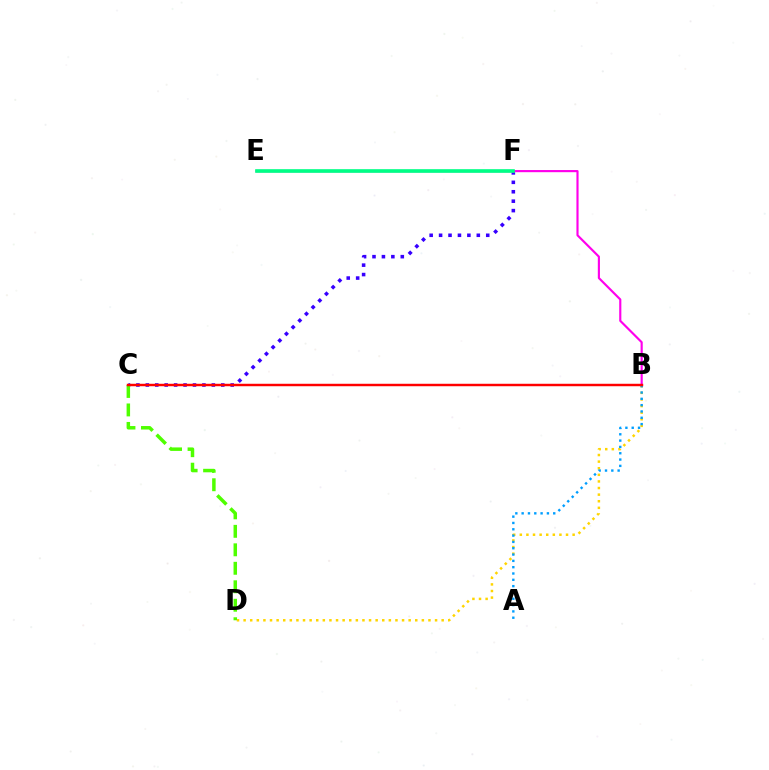{('B', 'D'): [{'color': '#ffd500', 'line_style': 'dotted', 'thickness': 1.79}], ('C', 'F'): [{'color': '#3700ff', 'line_style': 'dotted', 'thickness': 2.56}], ('B', 'E'): [{'color': '#ff00ed', 'line_style': 'solid', 'thickness': 1.55}], ('C', 'D'): [{'color': '#4fff00', 'line_style': 'dashed', 'thickness': 2.51}], ('A', 'B'): [{'color': '#009eff', 'line_style': 'dotted', 'thickness': 1.72}], ('E', 'F'): [{'color': '#00ff86', 'line_style': 'solid', 'thickness': 2.62}], ('B', 'C'): [{'color': '#ff0000', 'line_style': 'solid', 'thickness': 1.77}]}